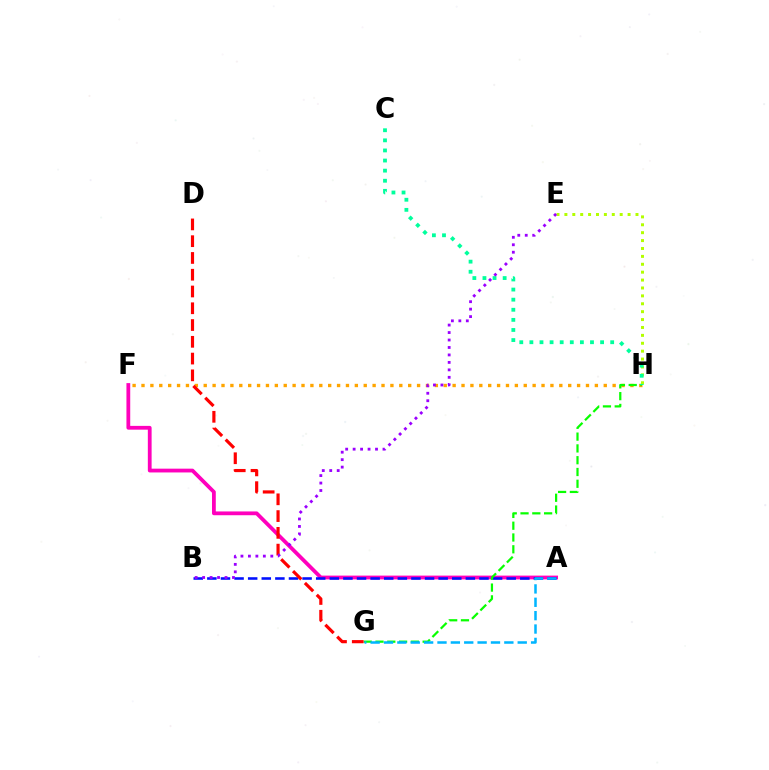{('F', 'H'): [{'color': '#ffa500', 'line_style': 'dotted', 'thickness': 2.42}], ('A', 'F'): [{'color': '#ff00bd', 'line_style': 'solid', 'thickness': 2.72}], ('A', 'B'): [{'color': '#0010ff', 'line_style': 'dashed', 'thickness': 1.85}], ('G', 'H'): [{'color': '#08ff00', 'line_style': 'dashed', 'thickness': 1.6}], ('E', 'H'): [{'color': '#b3ff00', 'line_style': 'dotted', 'thickness': 2.15}], ('D', 'G'): [{'color': '#ff0000', 'line_style': 'dashed', 'thickness': 2.28}], ('C', 'H'): [{'color': '#00ff9d', 'line_style': 'dotted', 'thickness': 2.74}], ('A', 'G'): [{'color': '#00b5ff', 'line_style': 'dashed', 'thickness': 1.82}], ('B', 'E'): [{'color': '#9b00ff', 'line_style': 'dotted', 'thickness': 2.03}]}